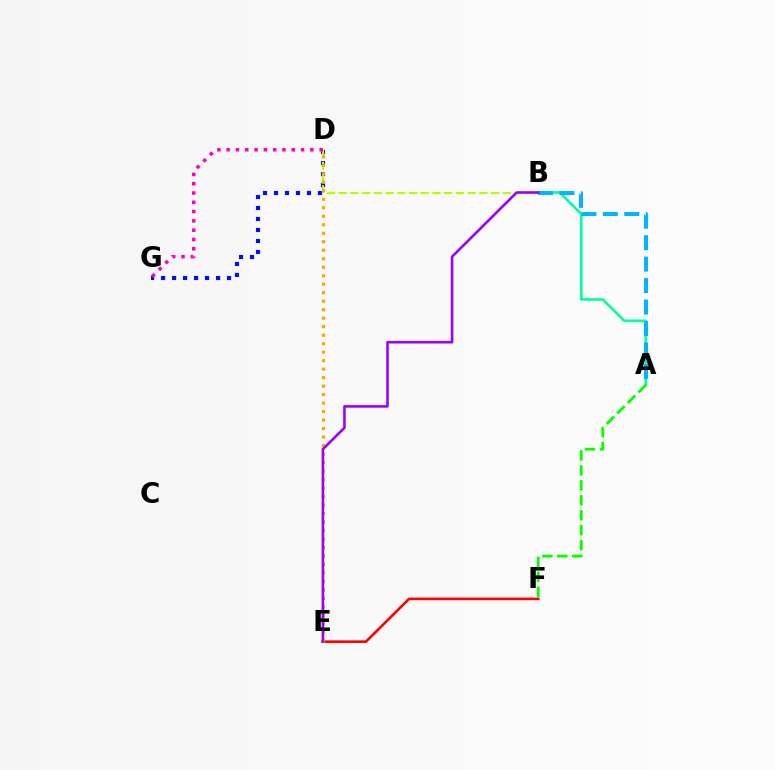{('D', 'G'): [{'color': '#0010ff', 'line_style': 'dotted', 'thickness': 2.99}, {'color': '#ff00bd', 'line_style': 'dotted', 'thickness': 2.53}], ('B', 'D'): [{'color': '#b3ff00', 'line_style': 'dashed', 'thickness': 1.59}], ('A', 'B'): [{'color': '#00ff9d', 'line_style': 'solid', 'thickness': 1.9}, {'color': '#00b5ff', 'line_style': 'dashed', 'thickness': 2.91}], ('E', 'F'): [{'color': '#ff0000', 'line_style': 'solid', 'thickness': 1.89}], ('D', 'E'): [{'color': '#ffa500', 'line_style': 'dotted', 'thickness': 2.31}], ('A', 'F'): [{'color': '#08ff00', 'line_style': 'dashed', 'thickness': 2.03}], ('B', 'E'): [{'color': '#9b00ff', 'line_style': 'solid', 'thickness': 1.87}]}